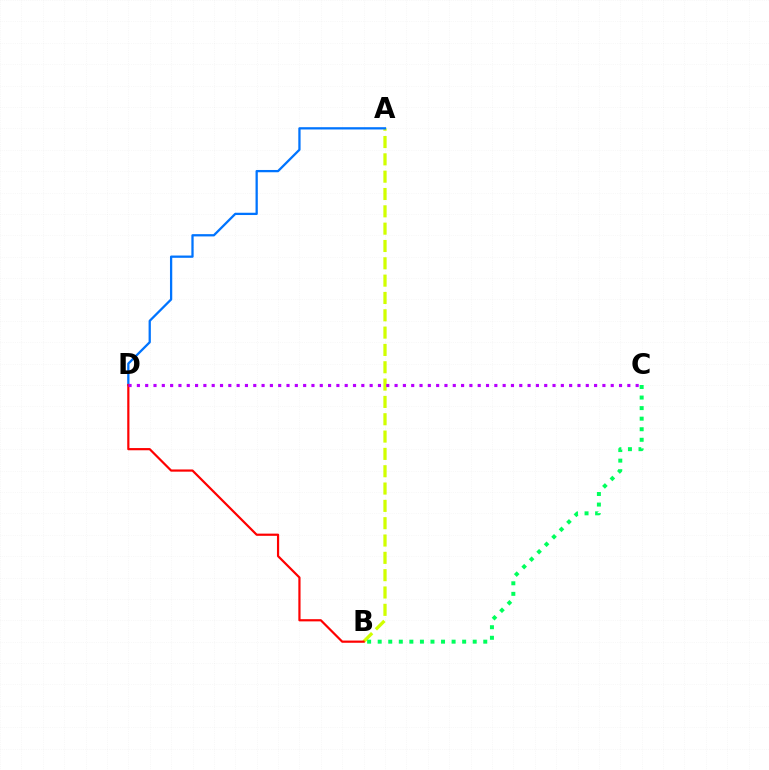{('A', 'B'): [{'color': '#d1ff00', 'line_style': 'dashed', 'thickness': 2.35}], ('B', 'C'): [{'color': '#00ff5c', 'line_style': 'dotted', 'thickness': 2.87}], ('A', 'D'): [{'color': '#0074ff', 'line_style': 'solid', 'thickness': 1.64}], ('B', 'D'): [{'color': '#ff0000', 'line_style': 'solid', 'thickness': 1.58}], ('C', 'D'): [{'color': '#b900ff', 'line_style': 'dotted', 'thickness': 2.26}]}